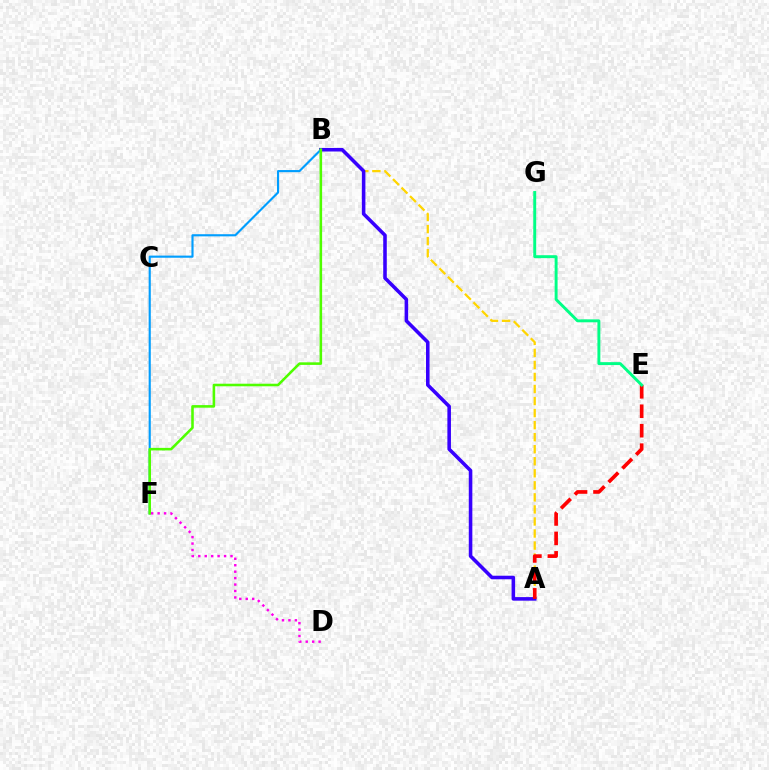{('A', 'B'): [{'color': '#ffd500', 'line_style': 'dashed', 'thickness': 1.64}, {'color': '#3700ff', 'line_style': 'solid', 'thickness': 2.57}], ('D', 'F'): [{'color': '#ff00ed', 'line_style': 'dotted', 'thickness': 1.75}], ('A', 'E'): [{'color': '#ff0000', 'line_style': 'dashed', 'thickness': 2.64}], ('B', 'F'): [{'color': '#009eff', 'line_style': 'solid', 'thickness': 1.54}, {'color': '#4fff00', 'line_style': 'solid', 'thickness': 1.85}], ('E', 'G'): [{'color': '#00ff86', 'line_style': 'solid', 'thickness': 2.11}]}